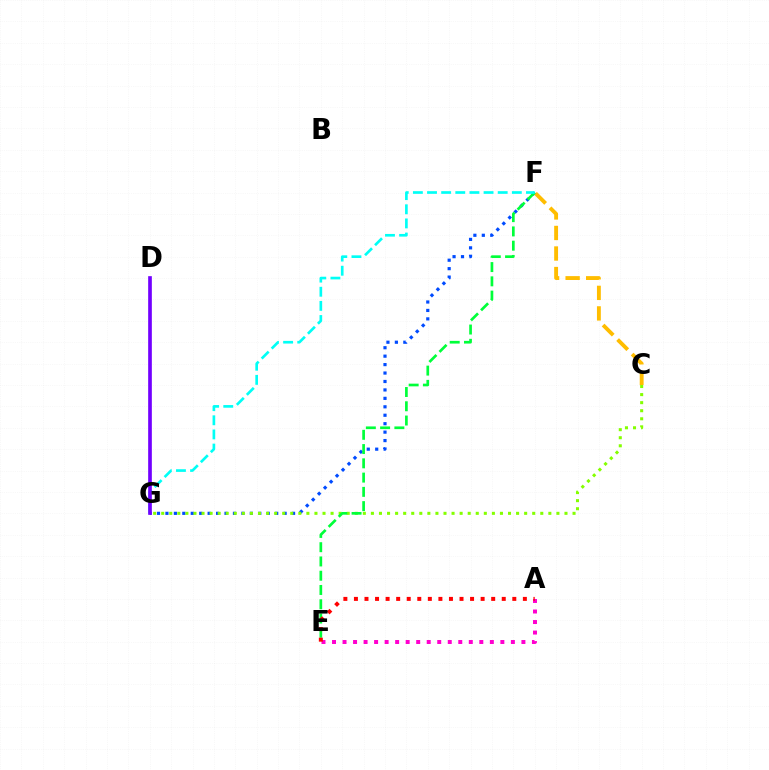{('F', 'G'): [{'color': '#004bff', 'line_style': 'dotted', 'thickness': 2.29}, {'color': '#00fff6', 'line_style': 'dashed', 'thickness': 1.92}], ('C', 'F'): [{'color': '#ffbd00', 'line_style': 'dashed', 'thickness': 2.79}], ('A', 'E'): [{'color': '#ff00cf', 'line_style': 'dotted', 'thickness': 2.86}, {'color': '#ff0000', 'line_style': 'dotted', 'thickness': 2.87}], ('C', 'G'): [{'color': '#84ff00', 'line_style': 'dotted', 'thickness': 2.19}], ('E', 'F'): [{'color': '#00ff39', 'line_style': 'dashed', 'thickness': 1.94}], ('D', 'G'): [{'color': '#7200ff', 'line_style': 'solid', 'thickness': 2.65}]}